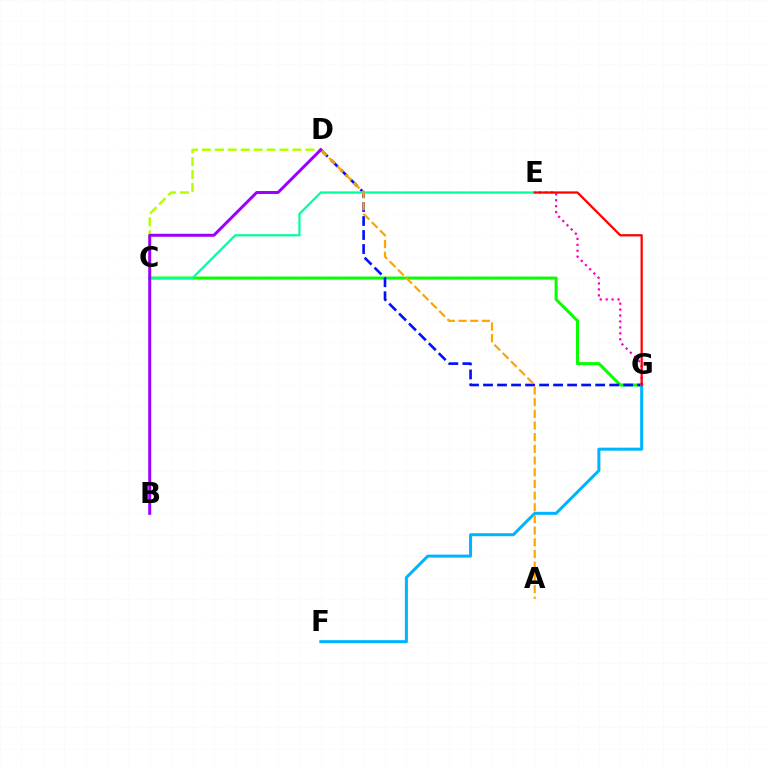{('C', 'D'): [{'color': '#b3ff00', 'line_style': 'dashed', 'thickness': 1.76}], ('C', 'G'): [{'color': '#08ff00', 'line_style': 'solid', 'thickness': 2.18}], ('D', 'G'): [{'color': '#0010ff', 'line_style': 'dashed', 'thickness': 1.9}], ('F', 'G'): [{'color': '#00b5ff', 'line_style': 'solid', 'thickness': 2.17}], ('E', 'G'): [{'color': '#ff00bd', 'line_style': 'dotted', 'thickness': 1.61}, {'color': '#ff0000', 'line_style': 'solid', 'thickness': 1.61}], ('C', 'E'): [{'color': '#00ff9d', 'line_style': 'solid', 'thickness': 1.61}], ('A', 'D'): [{'color': '#ffa500', 'line_style': 'dashed', 'thickness': 1.59}], ('B', 'D'): [{'color': '#9b00ff', 'line_style': 'solid', 'thickness': 2.14}]}